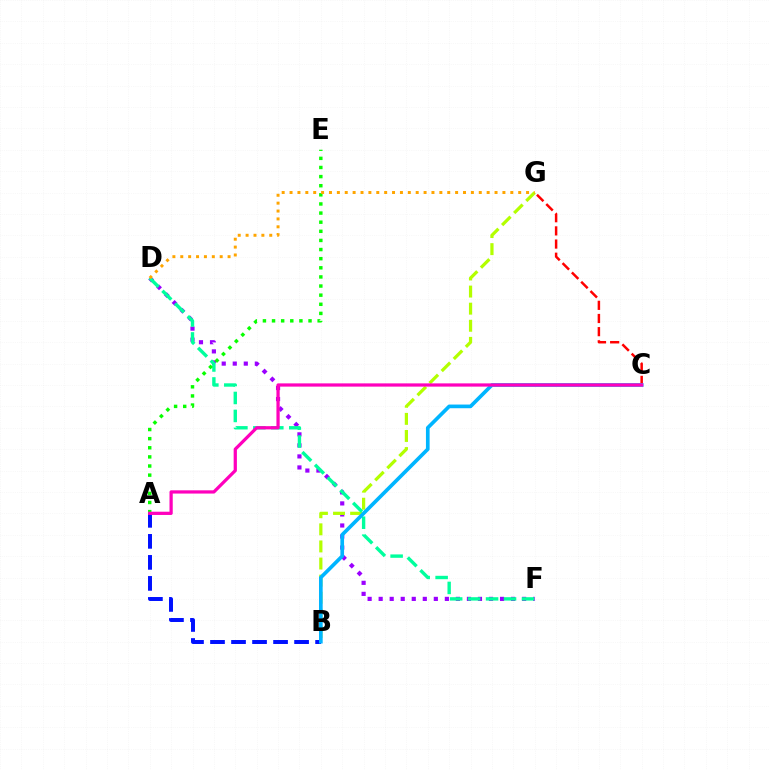{('C', 'G'): [{'color': '#ff0000', 'line_style': 'dashed', 'thickness': 1.79}], ('D', 'F'): [{'color': '#9b00ff', 'line_style': 'dotted', 'thickness': 3.0}, {'color': '#00ff9d', 'line_style': 'dashed', 'thickness': 2.44}], ('A', 'B'): [{'color': '#0010ff', 'line_style': 'dashed', 'thickness': 2.86}], ('B', 'G'): [{'color': '#b3ff00', 'line_style': 'dashed', 'thickness': 2.32}], ('A', 'E'): [{'color': '#08ff00', 'line_style': 'dotted', 'thickness': 2.48}], ('B', 'C'): [{'color': '#00b5ff', 'line_style': 'solid', 'thickness': 2.65}], ('A', 'C'): [{'color': '#ff00bd', 'line_style': 'solid', 'thickness': 2.34}], ('D', 'G'): [{'color': '#ffa500', 'line_style': 'dotted', 'thickness': 2.14}]}